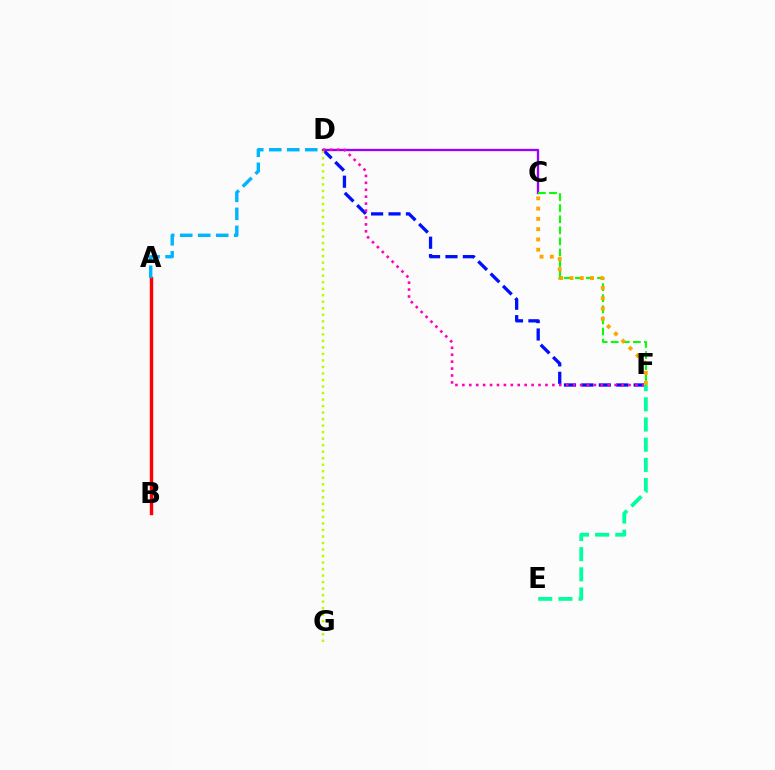{('C', 'D'): [{'color': '#9b00ff', 'line_style': 'solid', 'thickness': 1.68}], ('C', 'F'): [{'color': '#08ff00', 'line_style': 'dashed', 'thickness': 1.51}, {'color': '#ffa500', 'line_style': 'dotted', 'thickness': 2.79}], ('D', 'F'): [{'color': '#0010ff', 'line_style': 'dashed', 'thickness': 2.37}, {'color': '#ff00bd', 'line_style': 'dotted', 'thickness': 1.88}], ('D', 'G'): [{'color': '#b3ff00', 'line_style': 'dotted', 'thickness': 1.77}], ('A', 'B'): [{'color': '#ff0000', 'line_style': 'solid', 'thickness': 2.45}], ('A', 'D'): [{'color': '#00b5ff', 'line_style': 'dashed', 'thickness': 2.45}], ('E', 'F'): [{'color': '#00ff9d', 'line_style': 'dashed', 'thickness': 2.74}]}